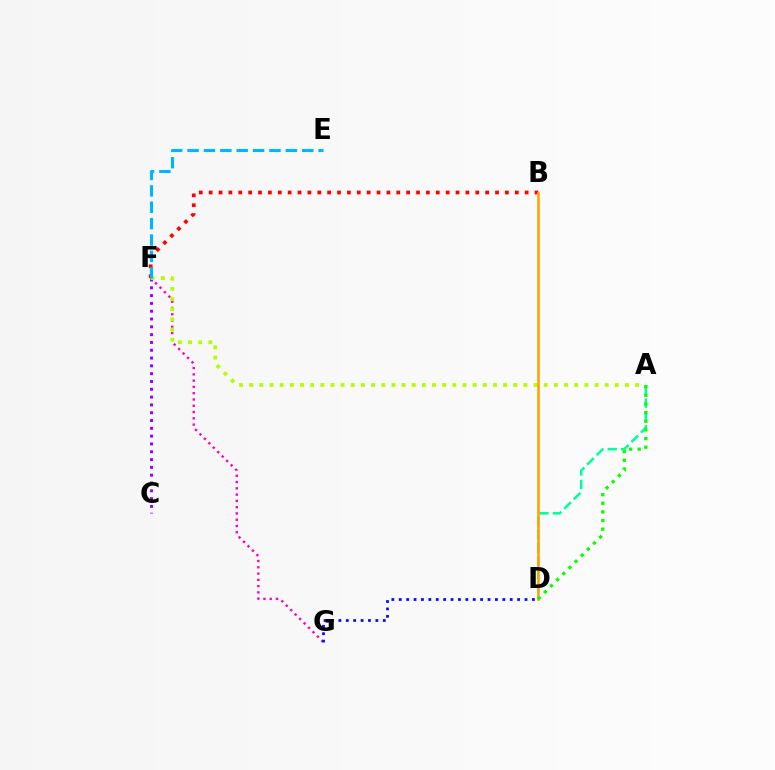{('F', 'G'): [{'color': '#ff00bd', 'line_style': 'dotted', 'thickness': 1.71}], ('C', 'F'): [{'color': '#9b00ff', 'line_style': 'dotted', 'thickness': 2.12}], ('A', 'F'): [{'color': '#b3ff00', 'line_style': 'dotted', 'thickness': 2.76}], ('B', 'F'): [{'color': '#ff0000', 'line_style': 'dotted', 'thickness': 2.68}], ('A', 'D'): [{'color': '#00ff9d', 'line_style': 'dashed', 'thickness': 1.82}, {'color': '#08ff00', 'line_style': 'dotted', 'thickness': 2.35}], ('B', 'D'): [{'color': '#ffa500', 'line_style': 'solid', 'thickness': 1.89}], ('D', 'G'): [{'color': '#0010ff', 'line_style': 'dotted', 'thickness': 2.01}], ('E', 'F'): [{'color': '#00b5ff', 'line_style': 'dashed', 'thickness': 2.23}]}